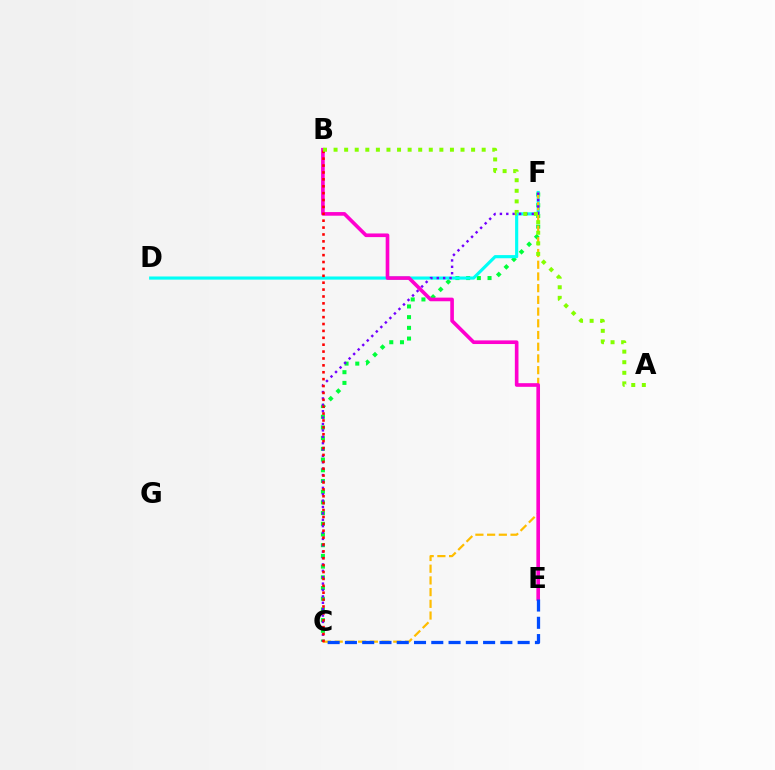{('C', 'F'): [{'color': '#00ff39', 'line_style': 'dotted', 'thickness': 2.91}, {'color': '#ffbd00', 'line_style': 'dashed', 'thickness': 1.59}, {'color': '#7200ff', 'line_style': 'dotted', 'thickness': 1.73}], ('D', 'F'): [{'color': '#00fff6', 'line_style': 'solid', 'thickness': 2.27}], ('B', 'E'): [{'color': '#ff00cf', 'line_style': 'solid', 'thickness': 2.62}], ('B', 'C'): [{'color': '#ff0000', 'line_style': 'dotted', 'thickness': 1.87}], ('A', 'B'): [{'color': '#84ff00', 'line_style': 'dotted', 'thickness': 2.87}], ('C', 'E'): [{'color': '#004bff', 'line_style': 'dashed', 'thickness': 2.35}]}